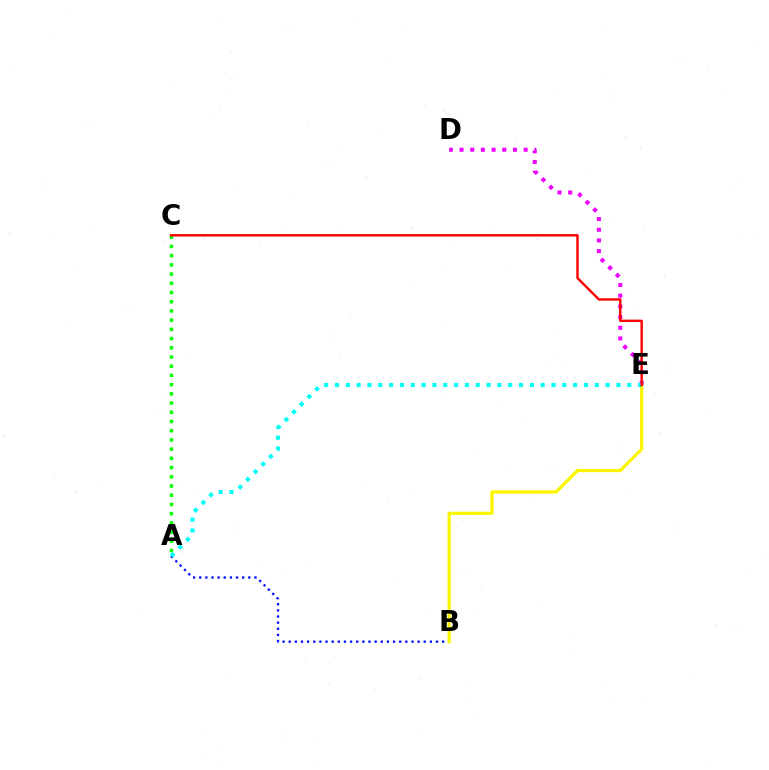{('D', 'E'): [{'color': '#ee00ff', 'line_style': 'dotted', 'thickness': 2.9}], ('A', 'B'): [{'color': '#0010ff', 'line_style': 'dotted', 'thickness': 1.67}], ('A', 'C'): [{'color': '#08ff00', 'line_style': 'dotted', 'thickness': 2.5}], ('B', 'E'): [{'color': '#fcf500', 'line_style': 'solid', 'thickness': 2.32}], ('A', 'E'): [{'color': '#00fff6', 'line_style': 'dotted', 'thickness': 2.94}], ('C', 'E'): [{'color': '#ff0000', 'line_style': 'solid', 'thickness': 1.74}]}